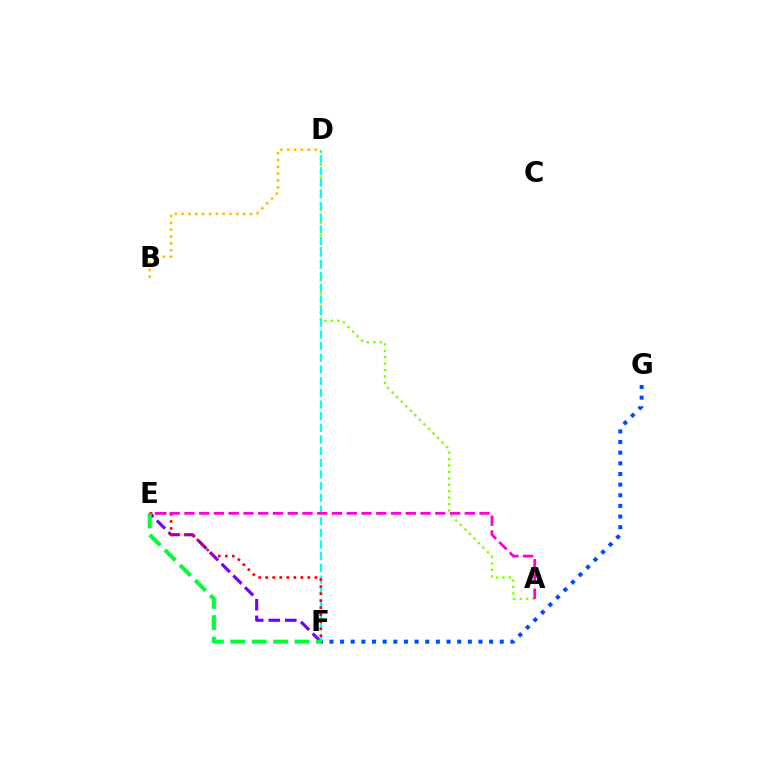{('F', 'G'): [{'color': '#004bff', 'line_style': 'dotted', 'thickness': 2.89}], ('B', 'D'): [{'color': '#ffbd00', 'line_style': 'dotted', 'thickness': 1.86}], ('E', 'F'): [{'color': '#7200ff', 'line_style': 'dashed', 'thickness': 2.25}, {'color': '#ff0000', 'line_style': 'dotted', 'thickness': 1.91}, {'color': '#00ff39', 'line_style': 'dashed', 'thickness': 2.91}], ('A', 'D'): [{'color': '#84ff00', 'line_style': 'dotted', 'thickness': 1.75}], ('D', 'F'): [{'color': '#00fff6', 'line_style': 'dashed', 'thickness': 1.59}], ('A', 'E'): [{'color': '#ff00cf', 'line_style': 'dashed', 'thickness': 2.0}]}